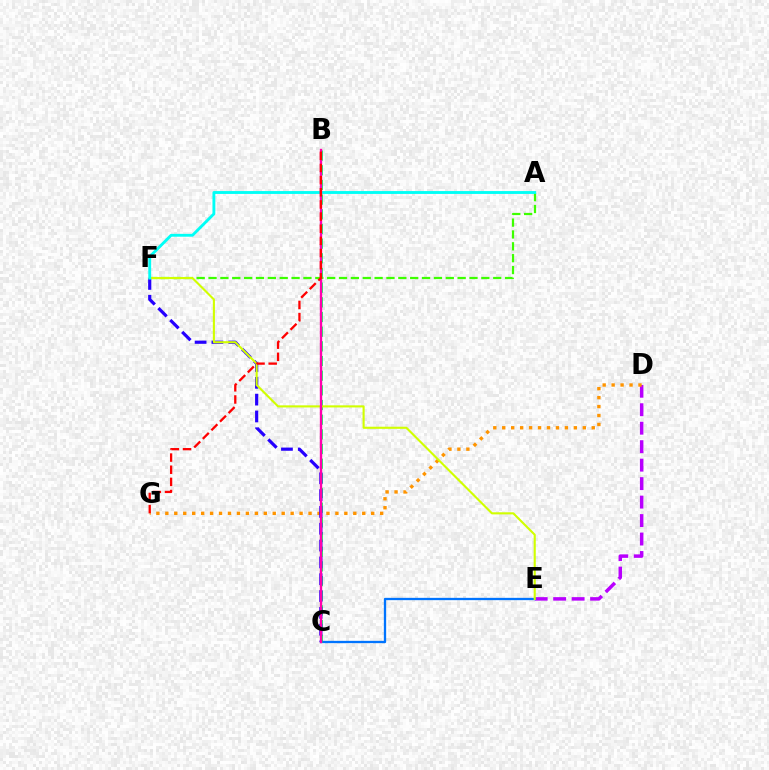{('D', 'E'): [{'color': '#b900ff', 'line_style': 'dashed', 'thickness': 2.51}], ('C', 'E'): [{'color': '#0074ff', 'line_style': 'solid', 'thickness': 1.66}], ('B', 'C'): [{'color': '#00ff5c', 'line_style': 'dashed', 'thickness': 1.99}, {'color': '#ff00ac', 'line_style': 'solid', 'thickness': 1.71}], ('D', 'G'): [{'color': '#ff9400', 'line_style': 'dotted', 'thickness': 2.43}], ('A', 'F'): [{'color': '#3dff00', 'line_style': 'dashed', 'thickness': 1.61}, {'color': '#00fff6', 'line_style': 'solid', 'thickness': 2.06}], ('C', 'F'): [{'color': '#2500ff', 'line_style': 'dashed', 'thickness': 2.29}], ('E', 'F'): [{'color': '#d1ff00', 'line_style': 'solid', 'thickness': 1.52}], ('B', 'G'): [{'color': '#ff0000', 'line_style': 'dashed', 'thickness': 1.65}]}